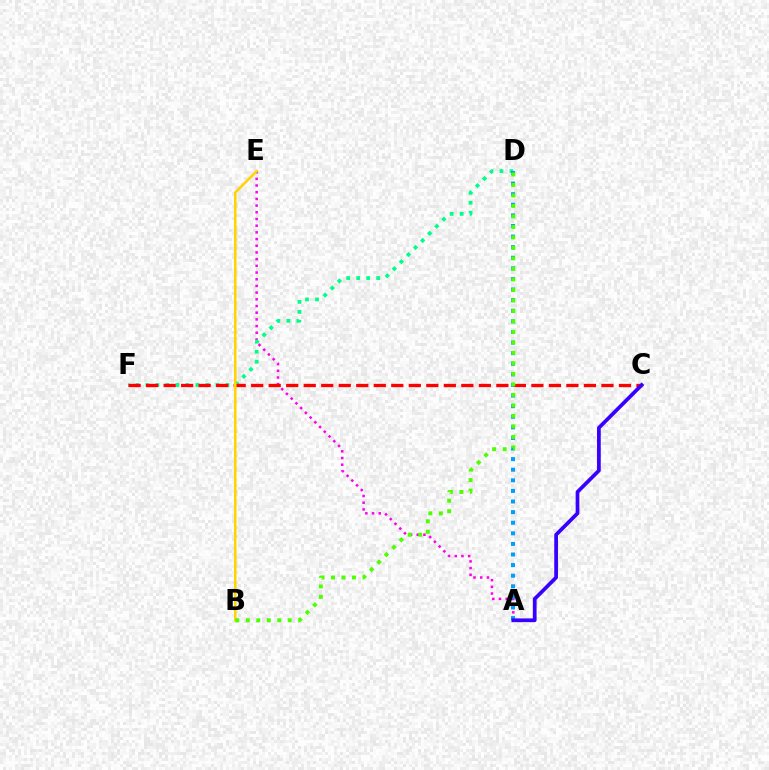{('A', 'E'): [{'color': '#ff00ed', 'line_style': 'dotted', 'thickness': 1.82}], ('D', 'F'): [{'color': '#00ff86', 'line_style': 'dotted', 'thickness': 2.72}], ('A', 'D'): [{'color': '#009eff', 'line_style': 'dotted', 'thickness': 2.88}], ('C', 'F'): [{'color': '#ff0000', 'line_style': 'dashed', 'thickness': 2.38}], ('B', 'E'): [{'color': '#ffd500', 'line_style': 'solid', 'thickness': 1.82}], ('B', 'D'): [{'color': '#4fff00', 'line_style': 'dotted', 'thickness': 2.85}], ('A', 'C'): [{'color': '#3700ff', 'line_style': 'solid', 'thickness': 2.68}]}